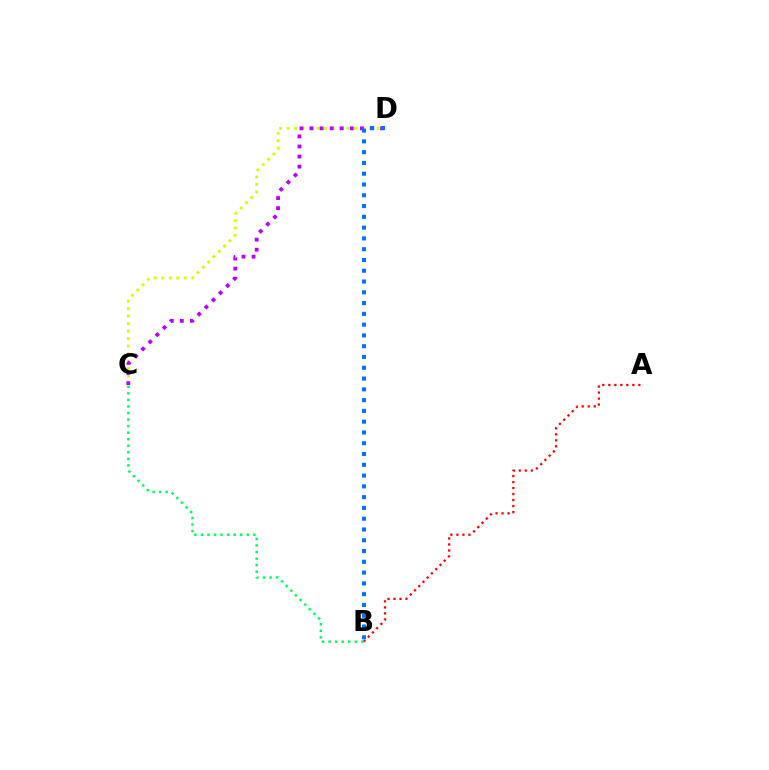{('A', 'B'): [{'color': '#ff0000', 'line_style': 'dotted', 'thickness': 1.63}], ('C', 'D'): [{'color': '#d1ff00', 'line_style': 'dotted', 'thickness': 2.04}, {'color': '#b900ff', 'line_style': 'dotted', 'thickness': 2.74}], ('B', 'C'): [{'color': '#00ff5c', 'line_style': 'dotted', 'thickness': 1.78}], ('B', 'D'): [{'color': '#0074ff', 'line_style': 'dotted', 'thickness': 2.93}]}